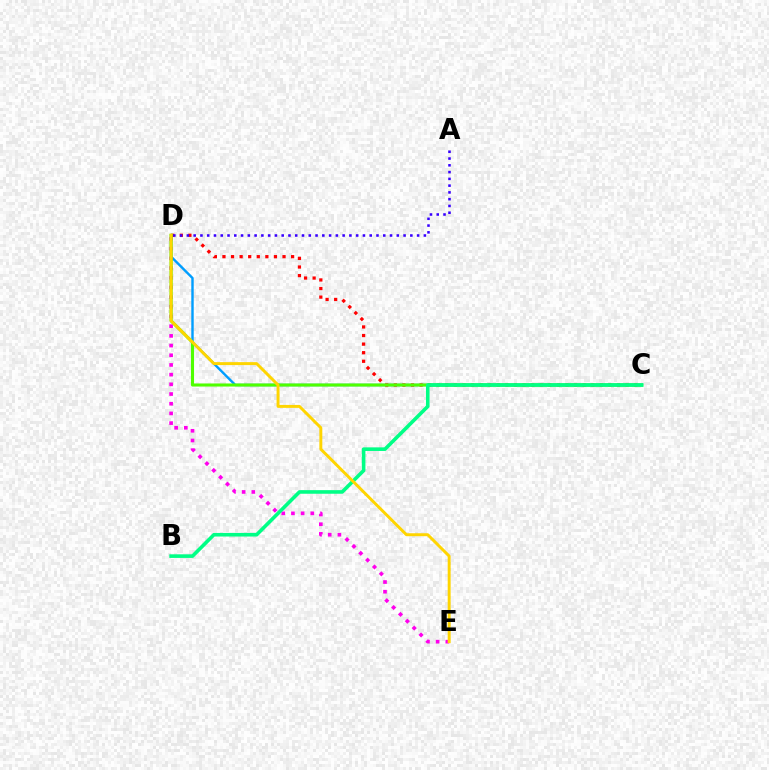{('C', 'D'): [{'color': '#009eff', 'line_style': 'solid', 'thickness': 1.74}, {'color': '#ff0000', 'line_style': 'dotted', 'thickness': 2.33}, {'color': '#4fff00', 'line_style': 'solid', 'thickness': 2.21}], ('D', 'E'): [{'color': '#ff00ed', 'line_style': 'dotted', 'thickness': 2.63}, {'color': '#ffd500', 'line_style': 'solid', 'thickness': 2.12}], ('A', 'D'): [{'color': '#3700ff', 'line_style': 'dotted', 'thickness': 1.84}], ('B', 'C'): [{'color': '#00ff86', 'line_style': 'solid', 'thickness': 2.6}]}